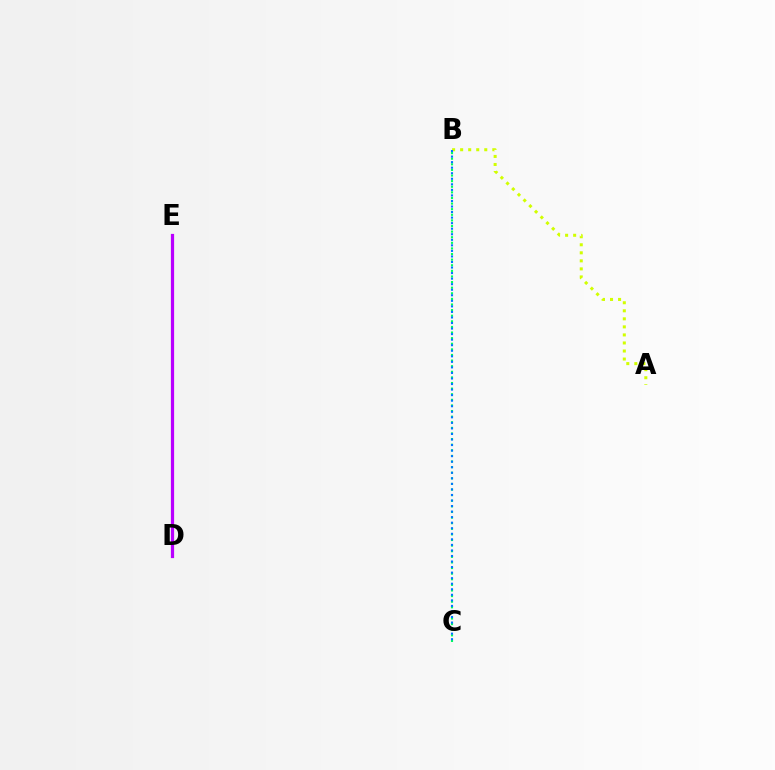{('A', 'B'): [{'color': '#d1ff00', 'line_style': 'dotted', 'thickness': 2.19}], ('B', 'C'): [{'color': '#00ff5c', 'line_style': 'dotted', 'thickness': 1.52}, {'color': '#0074ff', 'line_style': 'dotted', 'thickness': 1.51}], ('D', 'E'): [{'color': '#ff0000', 'line_style': 'dashed', 'thickness': 1.95}, {'color': '#b900ff', 'line_style': 'solid', 'thickness': 2.32}]}